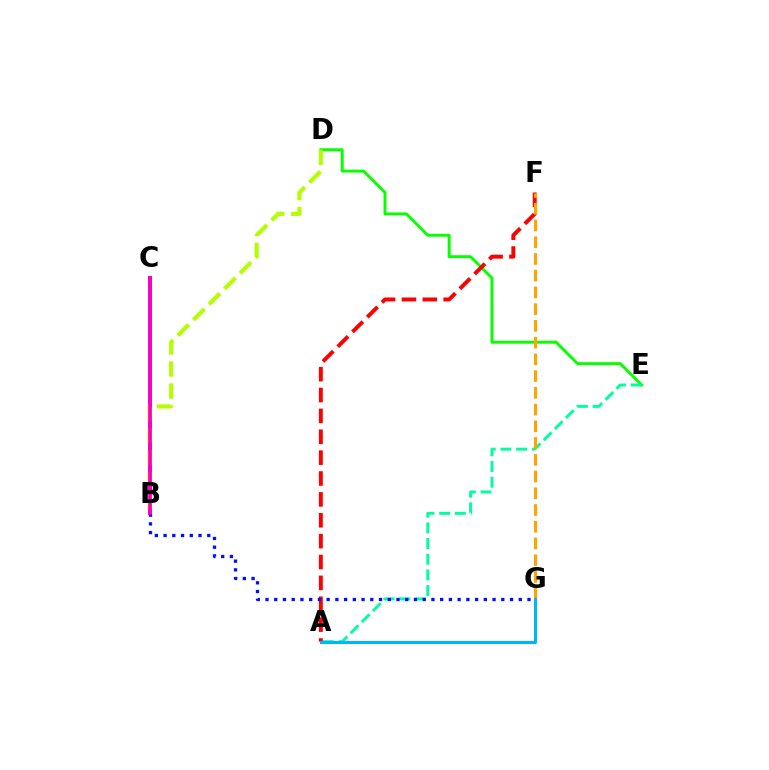{('D', 'E'): [{'color': '#08ff00', 'line_style': 'solid', 'thickness': 2.1}], ('A', 'E'): [{'color': '#00ff9d', 'line_style': 'dashed', 'thickness': 2.13}], ('B', 'C'): [{'color': '#9b00ff', 'line_style': 'solid', 'thickness': 2.71}, {'color': '#ff00bd', 'line_style': 'solid', 'thickness': 2.6}], ('B', 'D'): [{'color': '#b3ff00', 'line_style': 'dashed', 'thickness': 2.99}], ('A', 'F'): [{'color': '#ff0000', 'line_style': 'dashed', 'thickness': 2.84}], ('B', 'G'): [{'color': '#0010ff', 'line_style': 'dotted', 'thickness': 2.37}], ('F', 'G'): [{'color': '#ffa500', 'line_style': 'dashed', 'thickness': 2.27}], ('A', 'G'): [{'color': '#00b5ff', 'line_style': 'solid', 'thickness': 2.19}]}